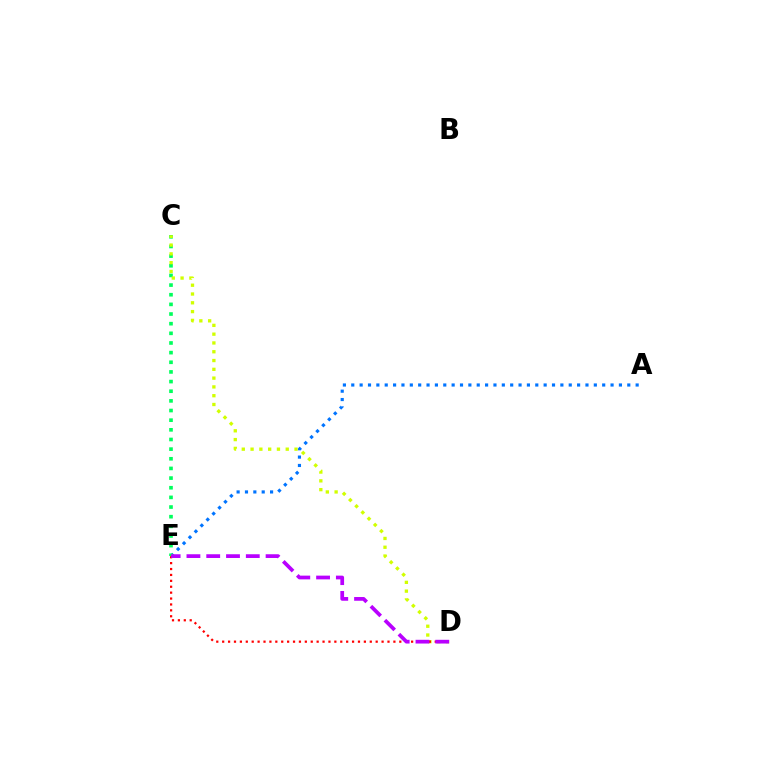{('A', 'E'): [{'color': '#0074ff', 'line_style': 'dotted', 'thickness': 2.27}], ('C', 'E'): [{'color': '#00ff5c', 'line_style': 'dotted', 'thickness': 2.62}], ('C', 'D'): [{'color': '#d1ff00', 'line_style': 'dotted', 'thickness': 2.39}], ('D', 'E'): [{'color': '#ff0000', 'line_style': 'dotted', 'thickness': 1.6}, {'color': '#b900ff', 'line_style': 'dashed', 'thickness': 2.69}]}